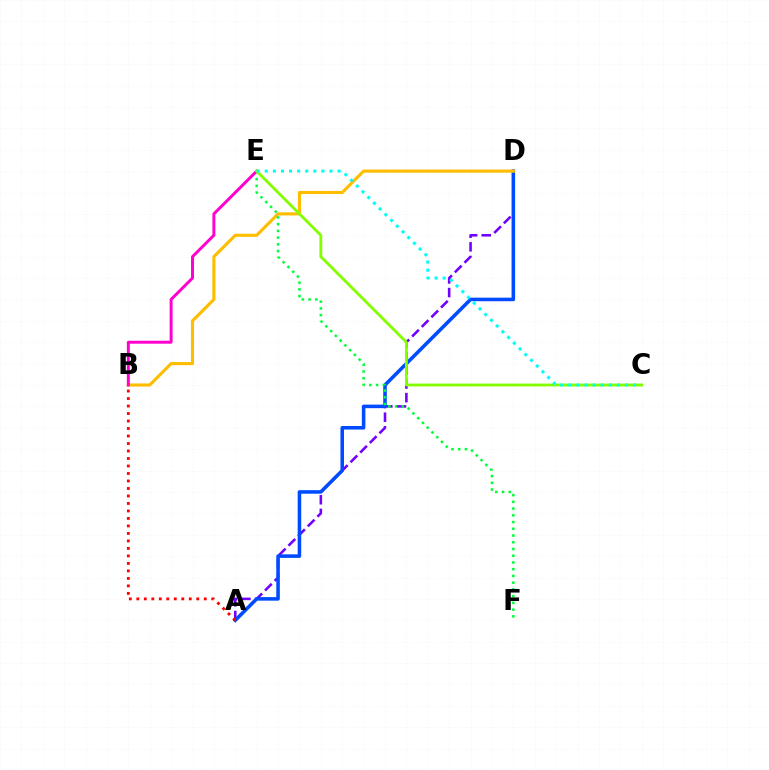{('A', 'D'): [{'color': '#7200ff', 'line_style': 'dashed', 'thickness': 1.85}, {'color': '#004bff', 'line_style': 'solid', 'thickness': 2.56}], ('B', 'D'): [{'color': '#ffbd00', 'line_style': 'solid', 'thickness': 2.24}], ('E', 'F'): [{'color': '#00ff39', 'line_style': 'dotted', 'thickness': 1.83}], ('B', 'E'): [{'color': '#ff00cf', 'line_style': 'solid', 'thickness': 2.13}], ('C', 'E'): [{'color': '#84ff00', 'line_style': 'solid', 'thickness': 2.04}, {'color': '#00fff6', 'line_style': 'dotted', 'thickness': 2.2}], ('A', 'B'): [{'color': '#ff0000', 'line_style': 'dotted', 'thickness': 2.04}]}